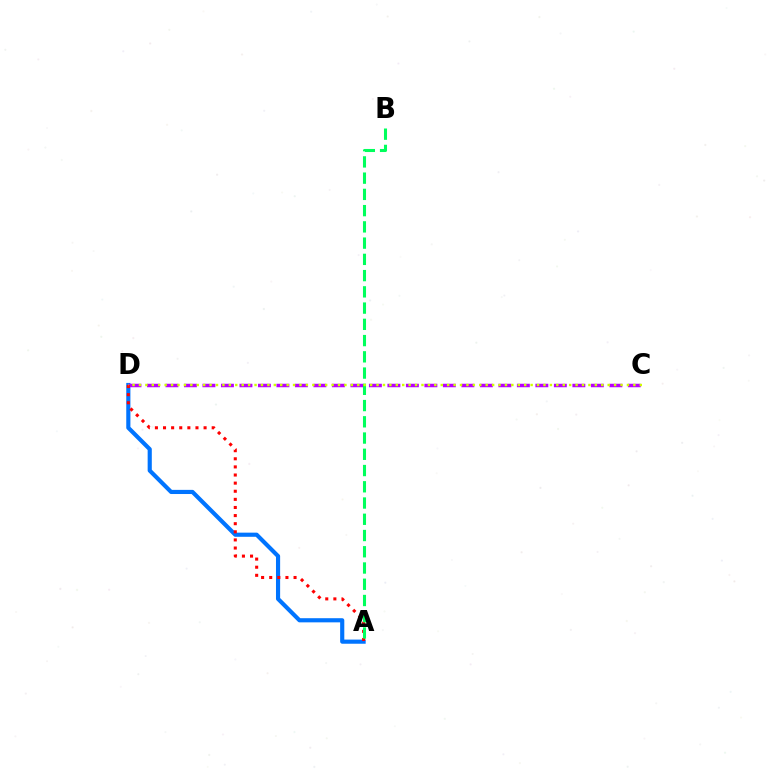{('A', 'D'): [{'color': '#0074ff', 'line_style': 'solid', 'thickness': 2.99}, {'color': '#ff0000', 'line_style': 'dotted', 'thickness': 2.2}], ('C', 'D'): [{'color': '#b900ff', 'line_style': 'dashed', 'thickness': 2.51}, {'color': '#d1ff00', 'line_style': 'dotted', 'thickness': 1.74}], ('A', 'B'): [{'color': '#00ff5c', 'line_style': 'dashed', 'thickness': 2.21}]}